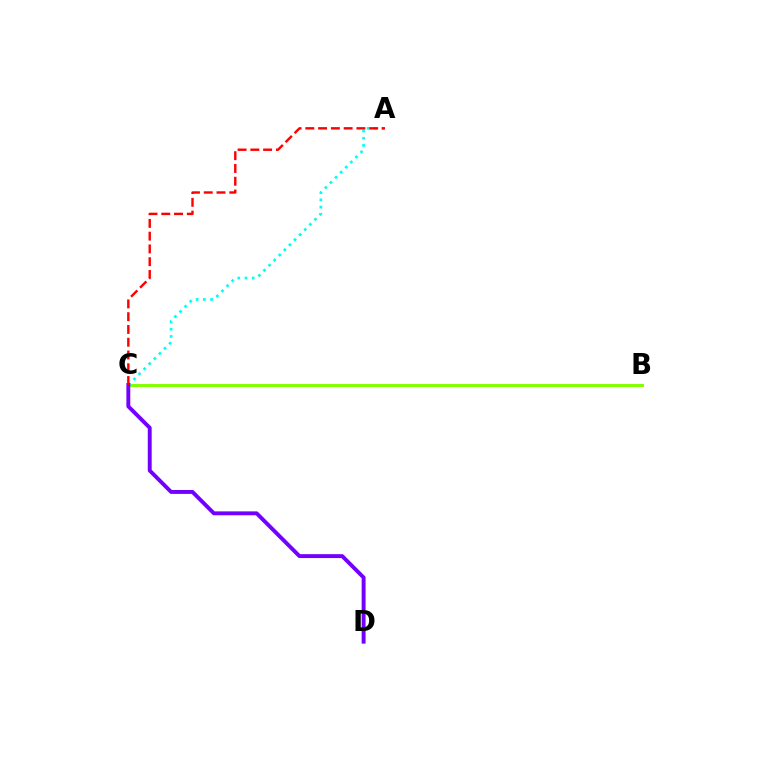{('B', 'C'): [{'color': '#84ff00', 'line_style': 'solid', 'thickness': 2.15}], ('A', 'C'): [{'color': '#00fff6', 'line_style': 'dotted', 'thickness': 1.96}, {'color': '#ff0000', 'line_style': 'dashed', 'thickness': 1.73}], ('C', 'D'): [{'color': '#7200ff', 'line_style': 'solid', 'thickness': 2.81}]}